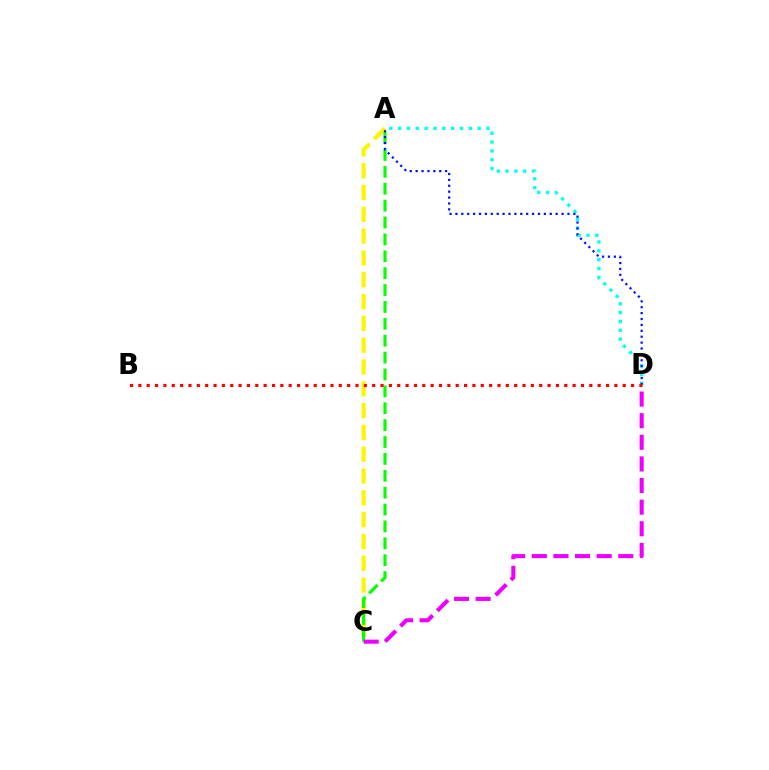{('A', 'C'): [{'color': '#fcf500', 'line_style': 'dashed', 'thickness': 2.96}, {'color': '#08ff00', 'line_style': 'dashed', 'thickness': 2.29}], ('A', 'D'): [{'color': '#00fff6', 'line_style': 'dotted', 'thickness': 2.4}, {'color': '#0010ff', 'line_style': 'dotted', 'thickness': 1.6}], ('C', 'D'): [{'color': '#ee00ff', 'line_style': 'dashed', 'thickness': 2.94}], ('B', 'D'): [{'color': '#ff0000', 'line_style': 'dotted', 'thickness': 2.27}]}